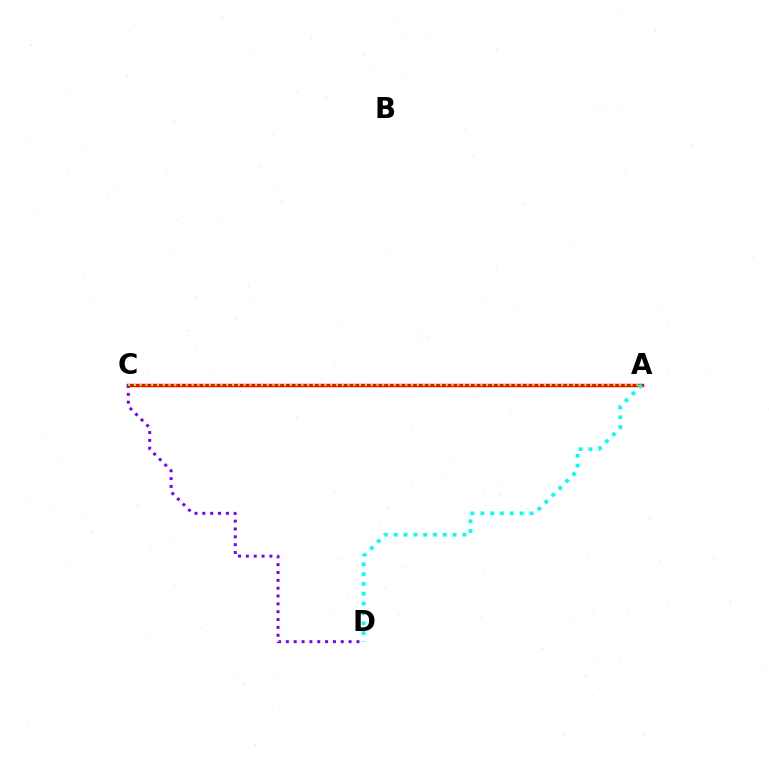{('A', 'C'): [{'color': '#ff0000', 'line_style': 'solid', 'thickness': 2.47}, {'color': '#84ff00', 'line_style': 'dotted', 'thickness': 1.57}], ('C', 'D'): [{'color': '#7200ff', 'line_style': 'dotted', 'thickness': 2.13}], ('A', 'D'): [{'color': '#00fff6', 'line_style': 'dotted', 'thickness': 2.67}]}